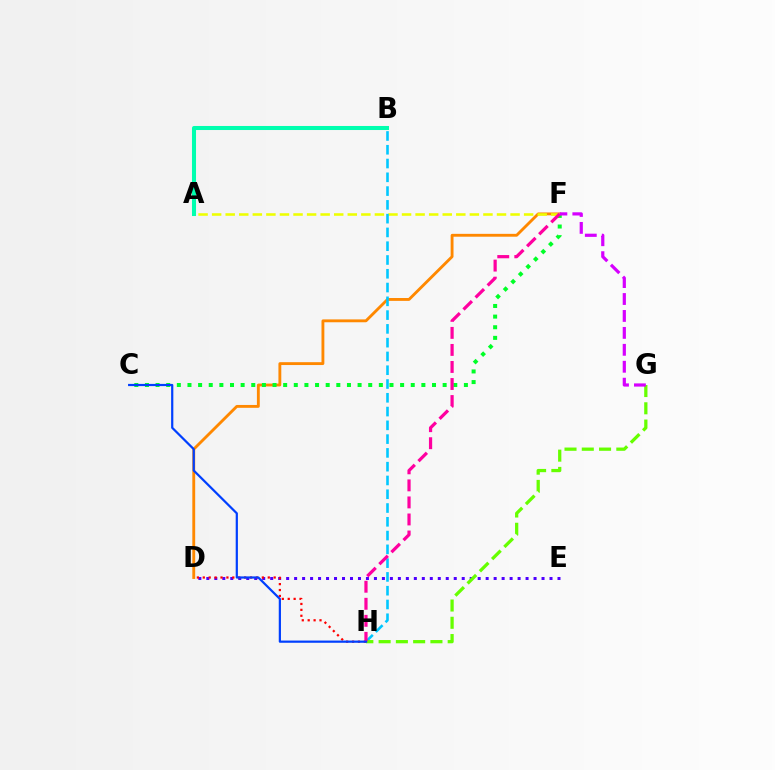{('D', 'E'): [{'color': '#4f00ff', 'line_style': 'dotted', 'thickness': 2.17}], ('D', 'H'): [{'color': '#ff0000', 'line_style': 'dotted', 'thickness': 1.61}], ('D', 'F'): [{'color': '#ff8800', 'line_style': 'solid', 'thickness': 2.06}], ('A', 'F'): [{'color': '#eeff00', 'line_style': 'dashed', 'thickness': 1.84}], ('C', 'F'): [{'color': '#00ff27', 'line_style': 'dotted', 'thickness': 2.89}], ('B', 'H'): [{'color': '#00c7ff', 'line_style': 'dashed', 'thickness': 1.87}], ('G', 'H'): [{'color': '#66ff00', 'line_style': 'dashed', 'thickness': 2.35}], ('A', 'B'): [{'color': '#00ffaf', 'line_style': 'solid', 'thickness': 2.92}], ('F', 'H'): [{'color': '#ff00a0', 'line_style': 'dashed', 'thickness': 2.31}], ('F', 'G'): [{'color': '#d600ff', 'line_style': 'dashed', 'thickness': 2.3}], ('C', 'H'): [{'color': '#003fff', 'line_style': 'solid', 'thickness': 1.59}]}